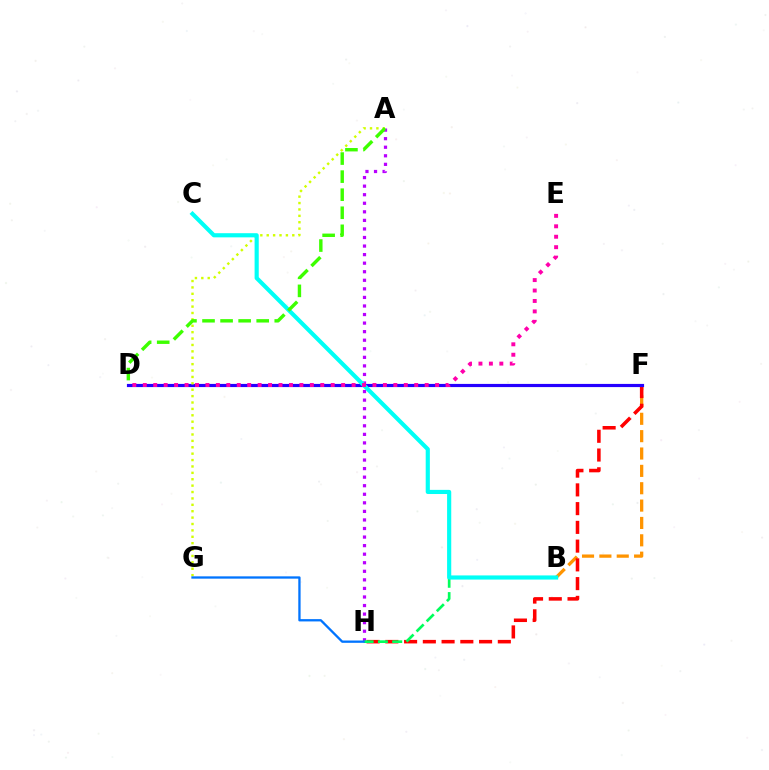{('A', 'H'): [{'color': '#b900ff', 'line_style': 'dotted', 'thickness': 2.33}], ('B', 'F'): [{'color': '#ff9400', 'line_style': 'dashed', 'thickness': 2.36}], ('F', 'H'): [{'color': '#ff0000', 'line_style': 'dashed', 'thickness': 2.55}], ('B', 'H'): [{'color': '#00ff5c', 'line_style': 'dashed', 'thickness': 1.94}], ('D', 'F'): [{'color': '#2500ff', 'line_style': 'solid', 'thickness': 2.29}], ('A', 'G'): [{'color': '#d1ff00', 'line_style': 'dotted', 'thickness': 1.74}], ('B', 'C'): [{'color': '#00fff6', 'line_style': 'solid', 'thickness': 2.99}], ('A', 'D'): [{'color': '#3dff00', 'line_style': 'dashed', 'thickness': 2.45}], ('D', 'E'): [{'color': '#ff00ac', 'line_style': 'dotted', 'thickness': 2.84}], ('G', 'H'): [{'color': '#0074ff', 'line_style': 'solid', 'thickness': 1.66}]}